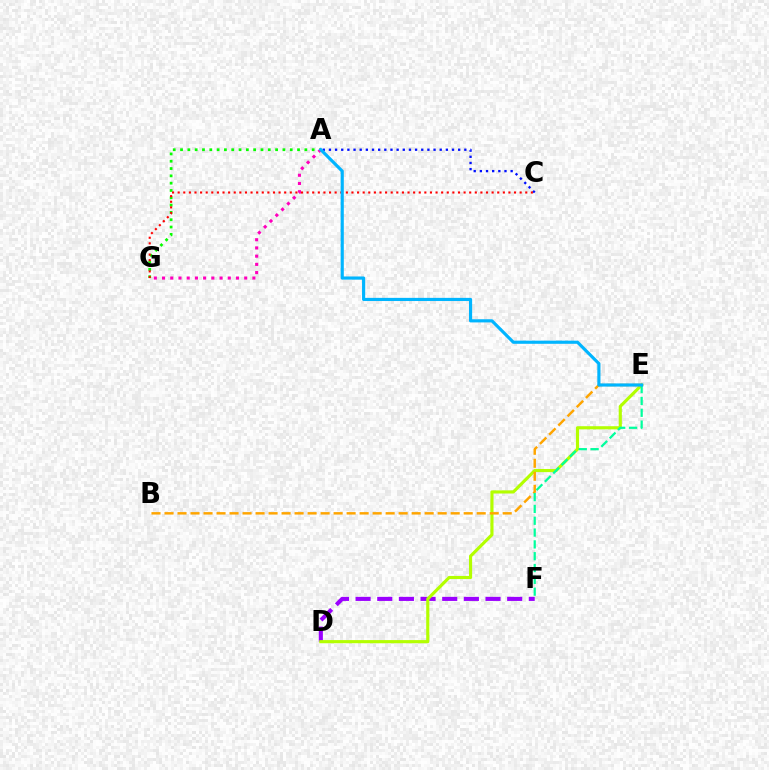{('D', 'F'): [{'color': '#9b00ff', 'line_style': 'dashed', 'thickness': 2.94}], ('D', 'E'): [{'color': '#b3ff00', 'line_style': 'solid', 'thickness': 2.26}], ('A', 'G'): [{'color': '#08ff00', 'line_style': 'dotted', 'thickness': 1.99}, {'color': '#ff00bd', 'line_style': 'dotted', 'thickness': 2.23}], ('B', 'E'): [{'color': '#ffa500', 'line_style': 'dashed', 'thickness': 1.77}], ('A', 'C'): [{'color': '#0010ff', 'line_style': 'dotted', 'thickness': 1.67}], ('E', 'F'): [{'color': '#00ff9d', 'line_style': 'dashed', 'thickness': 1.61}], ('C', 'G'): [{'color': '#ff0000', 'line_style': 'dotted', 'thickness': 1.52}], ('A', 'E'): [{'color': '#00b5ff', 'line_style': 'solid', 'thickness': 2.27}]}